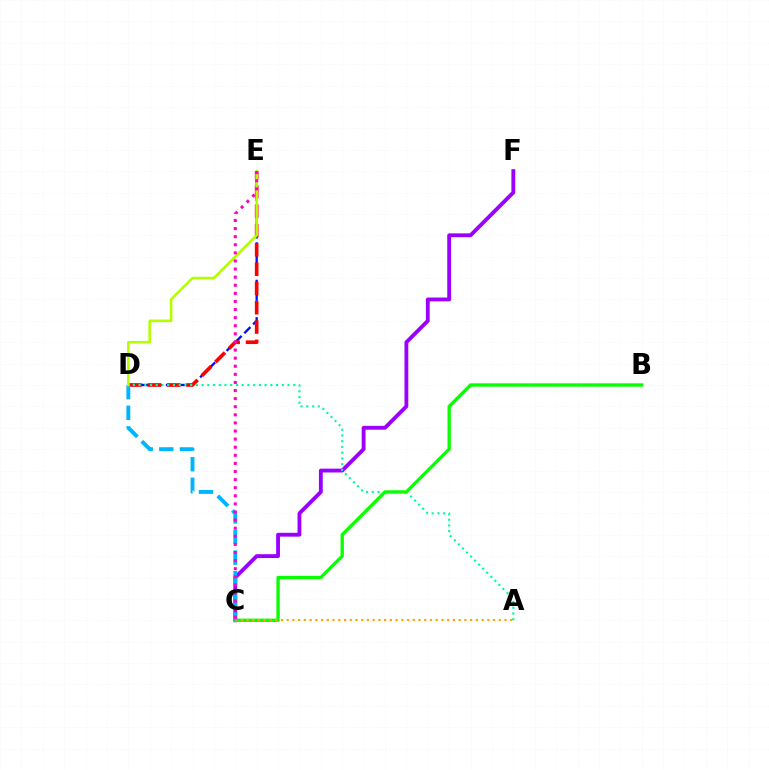{('D', 'E'): [{'color': '#0010ff', 'line_style': 'dashed', 'thickness': 1.7}, {'color': '#ff0000', 'line_style': 'dashed', 'thickness': 2.62}, {'color': '#b3ff00', 'line_style': 'solid', 'thickness': 1.86}], ('C', 'F'): [{'color': '#9b00ff', 'line_style': 'solid', 'thickness': 2.77}], ('A', 'D'): [{'color': '#00ff9d', 'line_style': 'dotted', 'thickness': 1.56}], ('B', 'C'): [{'color': '#08ff00', 'line_style': 'solid', 'thickness': 2.39}], ('A', 'C'): [{'color': '#ffa500', 'line_style': 'dotted', 'thickness': 1.56}], ('C', 'D'): [{'color': '#00b5ff', 'line_style': 'dashed', 'thickness': 2.8}], ('C', 'E'): [{'color': '#ff00bd', 'line_style': 'dotted', 'thickness': 2.2}]}